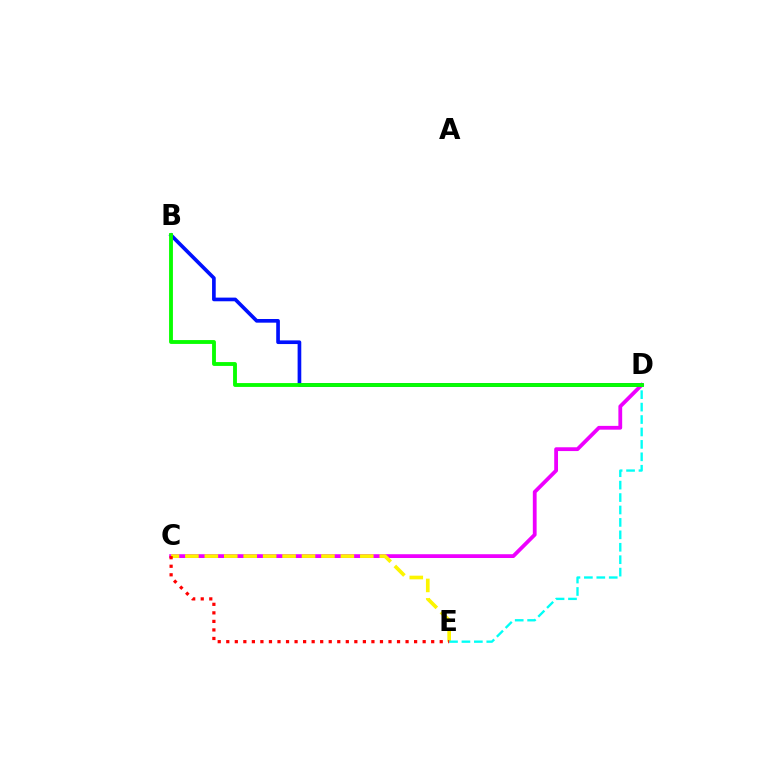{('C', 'D'): [{'color': '#ee00ff', 'line_style': 'solid', 'thickness': 2.73}], ('C', 'E'): [{'color': '#fcf500', 'line_style': 'dashed', 'thickness': 2.64}, {'color': '#ff0000', 'line_style': 'dotted', 'thickness': 2.32}], ('D', 'E'): [{'color': '#00fff6', 'line_style': 'dashed', 'thickness': 1.69}], ('B', 'D'): [{'color': '#0010ff', 'line_style': 'solid', 'thickness': 2.64}, {'color': '#08ff00', 'line_style': 'solid', 'thickness': 2.77}]}